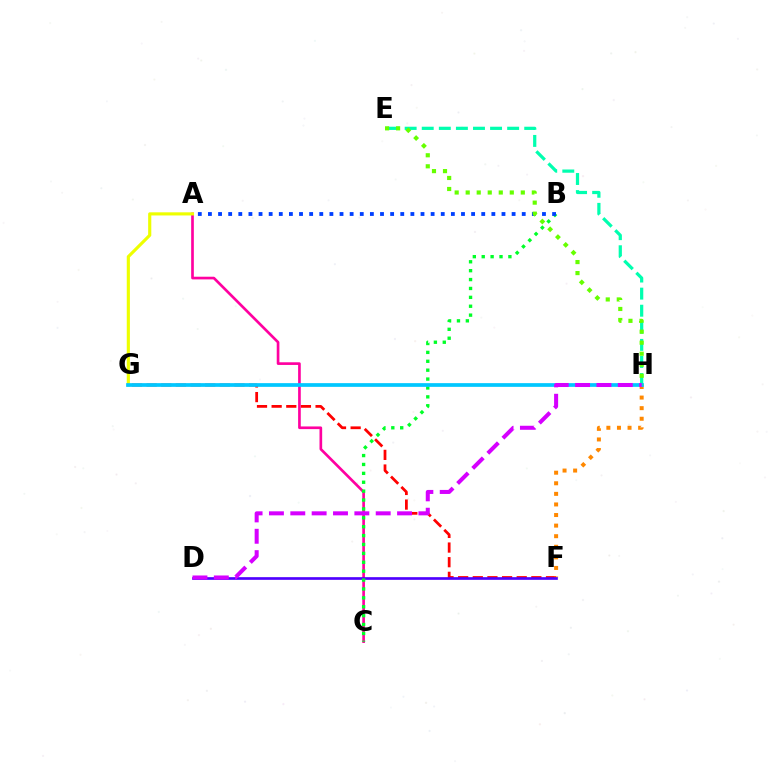{('A', 'C'): [{'color': '#ff00a0', 'line_style': 'solid', 'thickness': 1.92}], ('F', 'G'): [{'color': '#ff0000', 'line_style': 'dashed', 'thickness': 1.99}], ('E', 'H'): [{'color': '#00ffaf', 'line_style': 'dashed', 'thickness': 2.32}, {'color': '#66ff00', 'line_style': 'dotted', 'thickness': 2.99}], ('F', 'H'): [{'color': '#ff8800', 'line_style': 'dotted', 'thickness': 2.88}], ('D', 'F'): [{'color': '#4f00ff', 'line_style': 'solid', 'thickness': 1.93}], ('A', 'G'): [{'color': '#eeff00', 'line_style': 'solid', 'thickness': 2.27}], ('B', 'C'): [{'color': '#00ff27', 'line_style': 'dotted', 'thickness': 2.42}], ('A', 'B'): [{'color': '#003fff', 'line_style': 'dotted', 'thickness': 2.75}], ('G', 'H'): [{'color': '#00c7ff', 'line_style': 'solid', 'thickness': 2.67}], ('D', 'H'): [{'color': '#d600ff', 'line_style': 'dashed', 'thickness': 2.9}]}